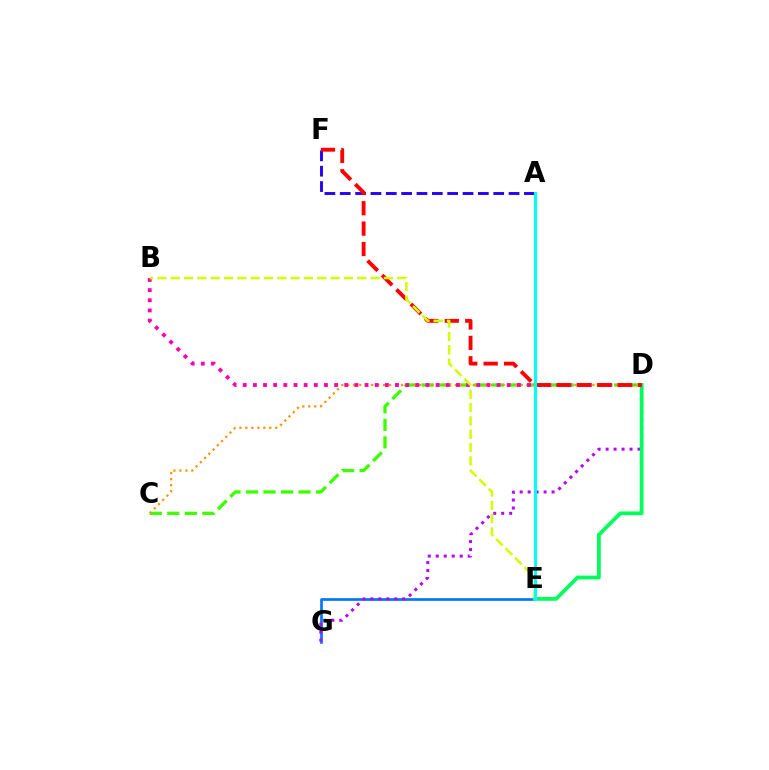{('C', 'D'): [{'color': '#3dff00', 'line_style': 'dashed', 'thickness': 2.38}, {'color': '#ff9400', 'line_style': 'dotted', 'thickness': 1.62}], ('E', 'G'): [{'color': '#0074ff', 'line_style': 'solid', 'thickness': 1.92}], ('D', 'G'): [{'color': '#b900ff', 'line_style': 'dotted', 'thickness': 2.17}], ('A', 'F'): [{'color': '#2500ff', 'line_style': 'dashed', 'thickness': 2.08}], ('D', 'E'): [{'color': '#00ff5c', 'line_style': 'solid', 'thickness': 2.72}], ('B', 'D'): [{'color': '#ff00ac', 'line_style': 'dotted', 'thickness': 2.76}], ('D', 'F'): [{'color': '#ff0000', 'line_style': 'dashed', 'thickness': 2.77}], ('B', 'E'): [{'color': '#d1ff00', 'line_style': 'dashed', 'thickness': 1.81}], ('A', 'E'): [{'color': '#00fff6', 'line_style': 'solid', 'thickness': 2.21}]}